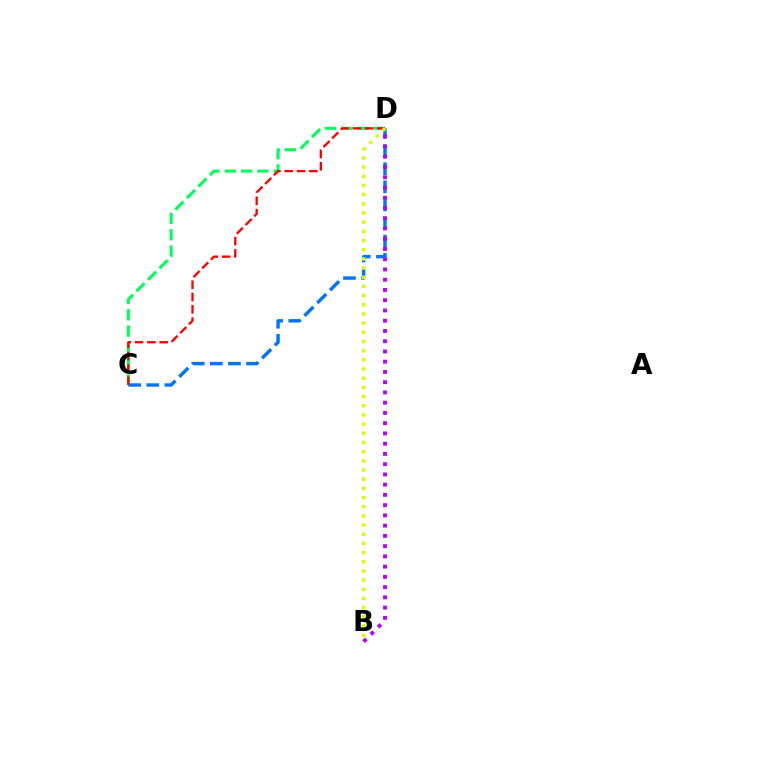{('C', 'D'): [{'color': '#00ff5c', 'line_style': 'dashed', 'thickness': 2.21}, {'color': '#0074ff', 'line_style': 'dashed', 'thickness': 2.46}, {'color': '#ff0000', 'line_style': 'dashed', 'thickness': 1.67}], ('B', 'D'): [{'color': '#b900ff', 'line_style': 'dotted', 'thickness': 2.78}, {'color': '#d1ff00', 'line_style': 'dotted', 'thickness': 2.49}]}